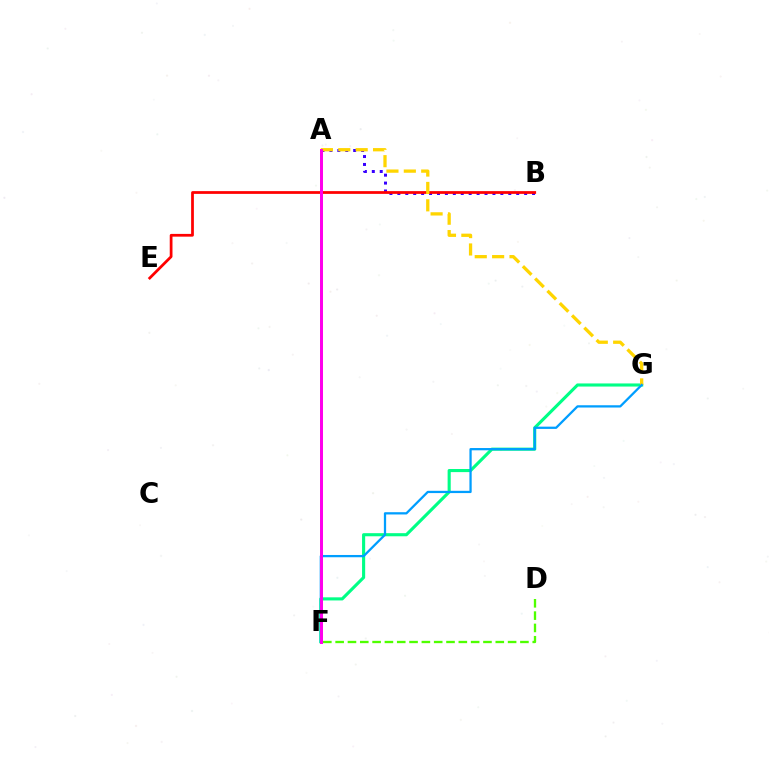{('F', 'G'): [{'color': '#00ff86', 'line_style': 'solid', 'thickness': 2.24}, {'color': '#009eff', 'line_style': 'solid', 'thickness': 1.63}], ('A', 'B'): [{'color': '#3700ff', 'line_style': 'dotted', 'thickness': 2.15}], ('B', 'E'): [{'color': '#ff0000', 'line_style': 'solid', 'thickness': 1.98}], ('A', 'G'): [{'color': '#ffd500', 'line_style': 'dashed', 'thickness': 2.36}], ('D', 'F'): [{'color': '#4fff00', 'line_style': 'dashed', 'thickness': 1.67}], ('A', 'F'): [{'color': '#ff00ed', 'line_style': 'solid', 'thickness': 2.15}]}